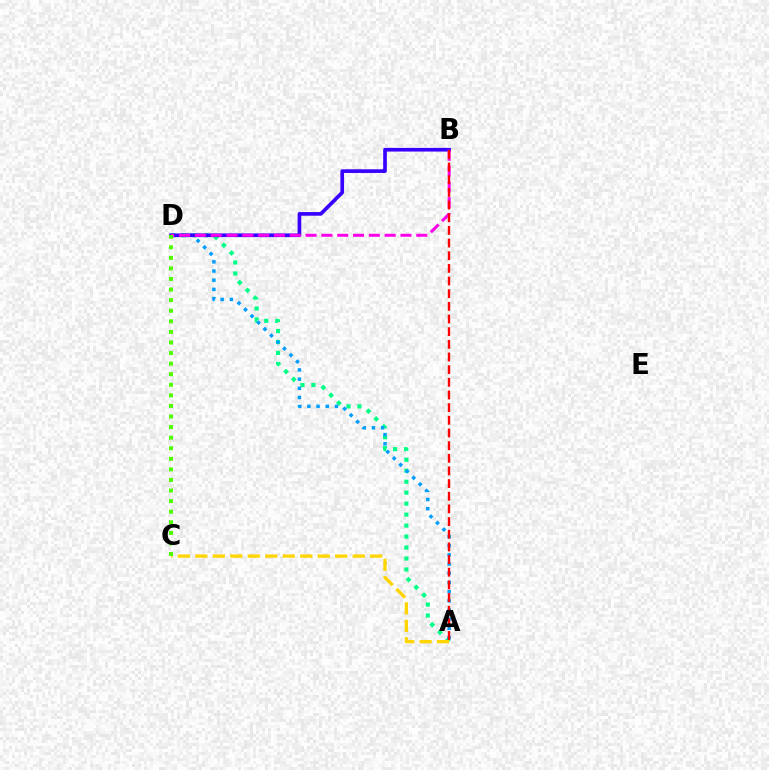{('A', 'D'): [{'color': '#00ff86', 'line_style': 'dotted', 'thickness': 2.98}, {'color': '#009eff', 'line_style': 'dotted', 'thickness': 2.49}], ('B', 'D'): [{'color': '#3700ff', 'line_style': 'solid', 'thickness': 2.64}, {'color': '#ff00ed', 'line_style': 'dashed', 'thickness': 2.15}], ('A', 'C'): [{'color': '#ffd500', 'line_style': 'dashed', 'thickness': 2.38}], ('C', 'D'): [{'color': '#4fff00', 'line_style': 'dotted', 'thickness': 2.87}], ('A', 'B'): [{'color': '#ff0000', 'line_style': 'dashed', 'thickness': 1.72}]}